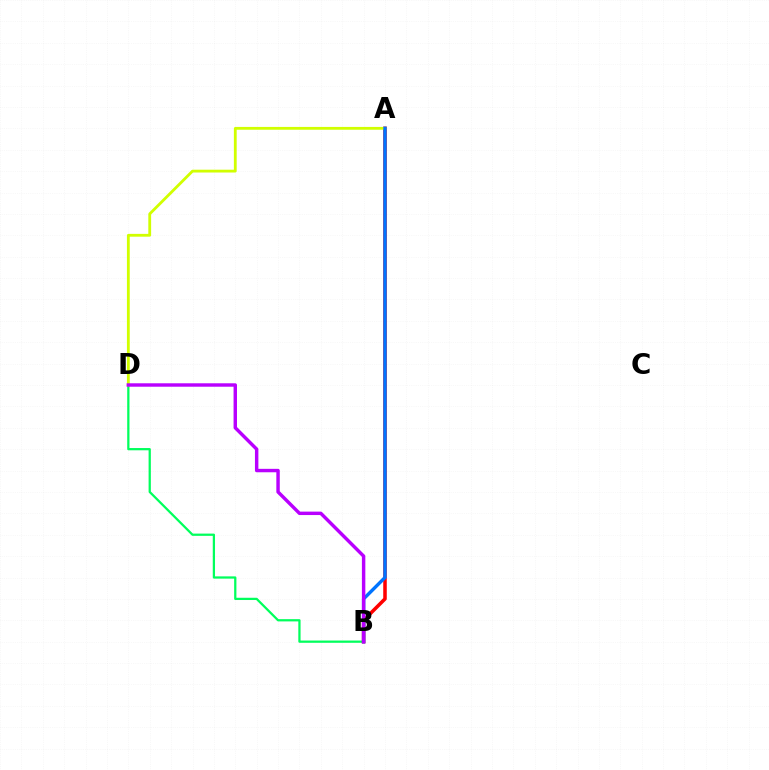{('B', 'D'): [{'color': '#00ff5c', 'line_style': 'solid', 'thickness': 1.62}, {'color': '#b900ff', 'line_style': 'solid', 'thickness': 2.47}], ('A', 'B'): [{'color': '#ff0000', 'line_style': 'solid', 'thickness': 2.55}, {'color': '#0074ff', 'line_style': 'solid', 'thickness': 2.44}], ('A', 'D'): [{'color': '#d1ff00', 'line_style': 'solid', 'thickness': 2.03}]}